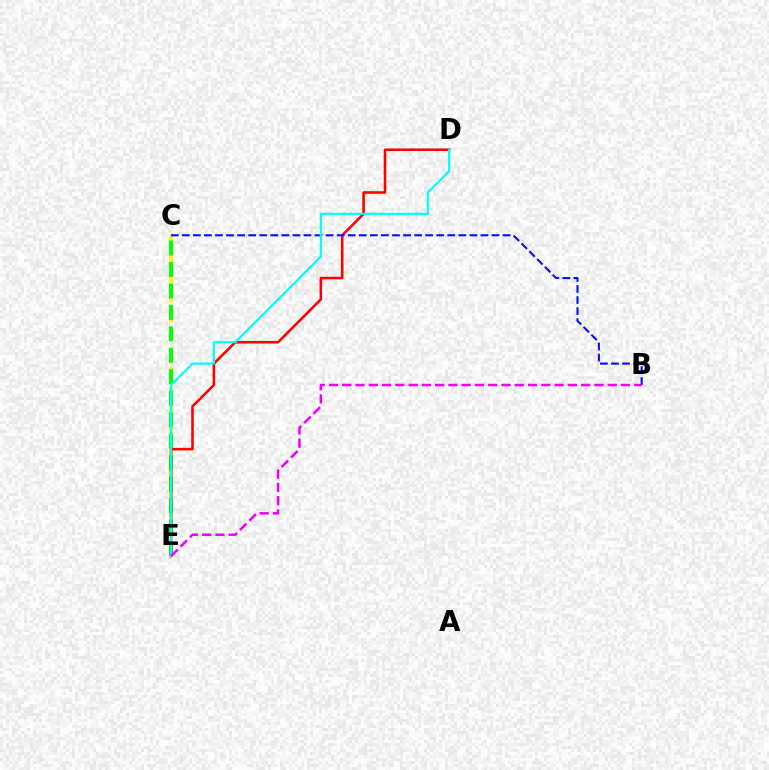{('C', 'E'): [{'color': '#fcf500', 'line_style': 'dashed', 'thickness': 2.65}, {'color': '#08ff00', 'line_style': 'dashed', 'thickness': 2.92}], ('D', 'E'): [{'color': '#ff0000', 'line_style': 'solid', 'thickness': 1.85}, {'color': '#00fff6', 'line_style': 'solid', 'thickness': 1.54}], ('B', 'C'): [{'color': '#0010ff', 'line_style': 'dashed', 'thickness': 1.5}], ('B', 'E'): [{'color': '#ee00ff', 'line_style': 'dashed', 'thickness': 1.8}]}